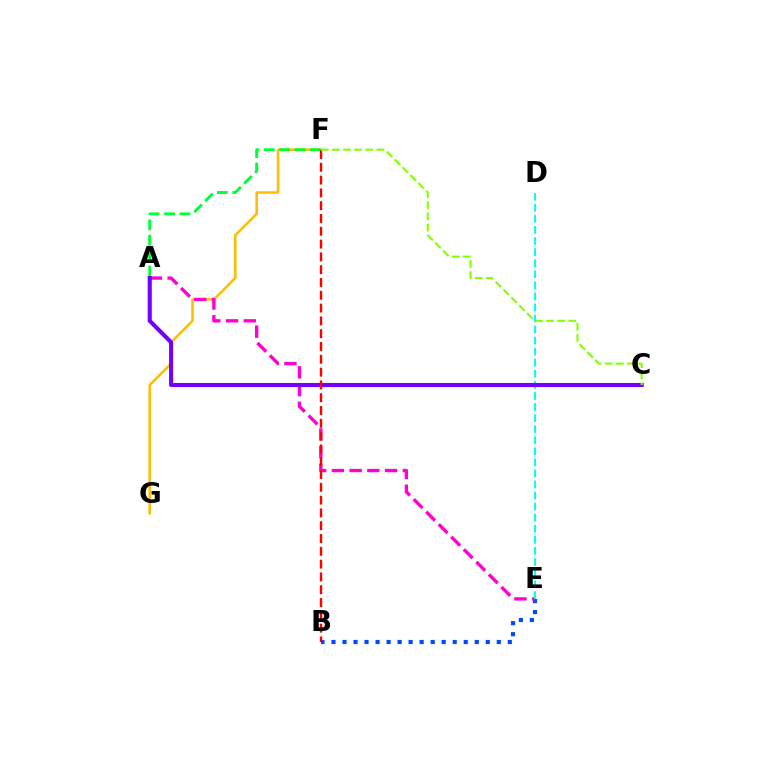{('F', 'G'): [{'color': '#ffbd00', 'line_style': 'solid', 'thickness': 1.84}], ('B', 'E'): [{'color': '#004bff', 'line_style': 'dotted', 'thickness': 2.99}], ('A', 'E'): [{'color': '#ff00cf', 'line_style': 'dashed', 'thickness': 2.41}], ('D', 'E'): [{'color': '#00fff6', 'line_style': 'dashed', 'thickness': 1.5}], ('A', 'F'): [{'color': '#00ff39', 'line_style': 'dashed', 'thickness': 2.09}], ('A', 'C'): [{'color': '#7200ff', 'line_style': 'solid', 'thickness': 2.96}], ('B', 'F'): [{'color': '#ff0000', 'line_style': 'dashed', 'thickness': 1.74}], ('C', 'F'): [{'color': '#84ff00', 'line_style': 'dashed', 'thickness': 1.51}]}